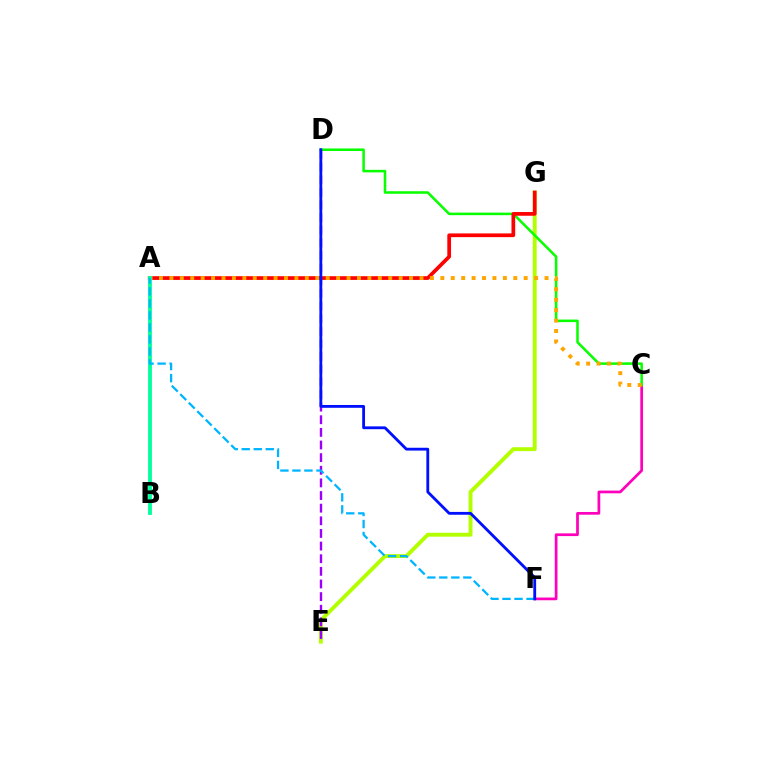{('E', 'G'): [{'color': '#b3ff00', 'line_style': 'solid', 'thickness': 2.81}], ('C', 'F'): [{'color': '#ff00bd', 'line_style': 'solid', 'thickness': 1.96}], ('C', 'D'): [{'color': '#08ff00', 'line_style': 'solid', 'thickness': 1.83}], ('A', 'G'): [{'color': '#ff0000', 'line_style': 'solid', 'thickness': 2.68}], ('A', 'C'): [{'color': '#ffa500', 'line_style': 'dotted', 'thickness': 2.83}], ('A', 'B'): [{'color': '#00ff9d', 'line_style': 'solid', 'thickness': 2.75}], ('D', 'E'): [{'color': '#9b00ff', 'line_style': 'dashed', 'thickness': 1.72}], ('A', 'F'): [{'color': '#00b5ff', 'line_style': 'dashed', 'thickness': 1.63}], ('D', 'F'): [{'color': '#0010ff', 'line_style': 'solid', 'thickness': 2.03}]}